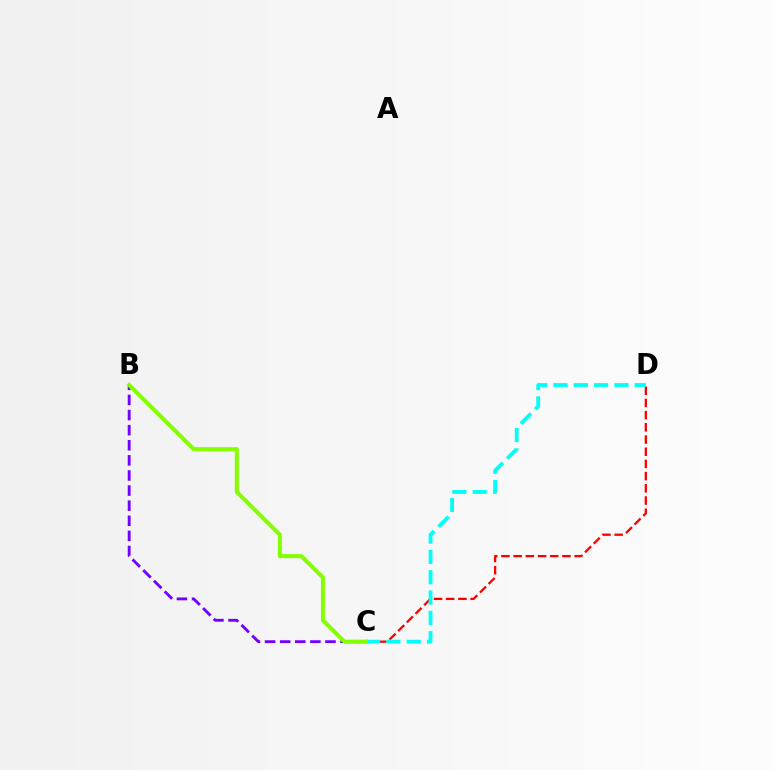{('B', 'C'): [{'color': '#7200ff', 'line_style': 'dashed', 'thickness': 2.05}, {'color': '#84ff00', 'line_style': 'solid', 'thickness': 2.91}], ('C', 'D'): [{'color': '#ff0000', 'line_style': 'dashed', 'thickness': 1.66}, {'color': '#00fff6', 'line_style': 'dashed', 'thickness': 2.76}]}